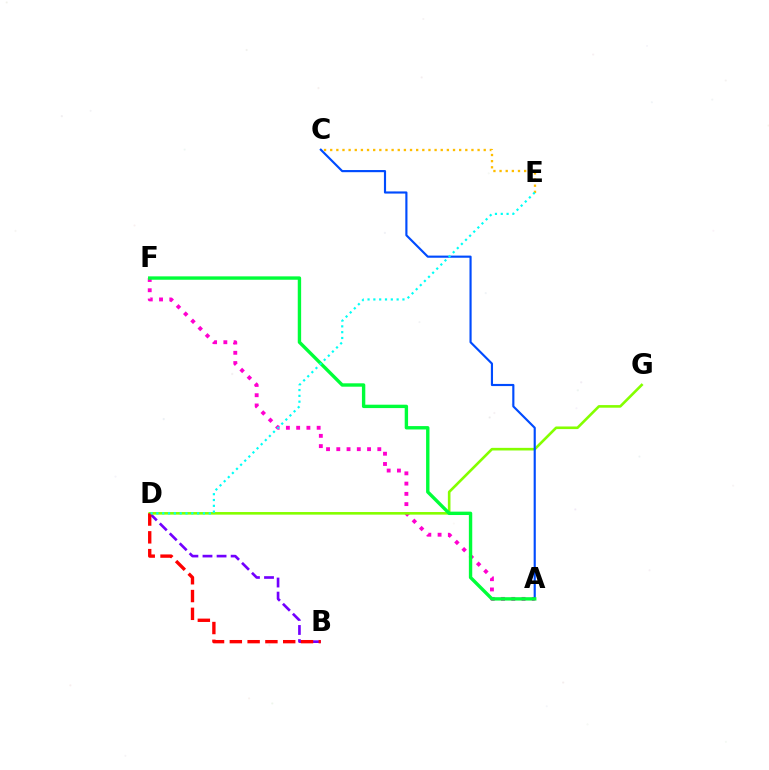{('A', 'F'): [{'color': '#ff00cf', 'line_style': 'dotted', 'thickness': 2.79}, {'color': '#00ff39', 'line_style': 'solid', 'thickness': 2.43}], ('C', 'E'): [{'color': '#ffbd00', 'line_style': 'dotted', 'thickness': 1.67}], ('B', 'D'): [{'color': '#7200ff', 'line_style': 'dashed', 'thickness': 1.91}, {'color': '#ff0000', 'line_style': 'dashed', 'thickness': 2.42}], ('D', 'G'): [{'color': '#84ff00', 'line_style': 'solid', 'thickness': 1.88}], ('A', 'C'): [{'color': '#004bff', 'line_style': 'solid', 'thickness': 1.55}], ('D', 'E'): [{'color': '#00fff6', 'line_style': 'dotted', 'thickness': 1.58}]}